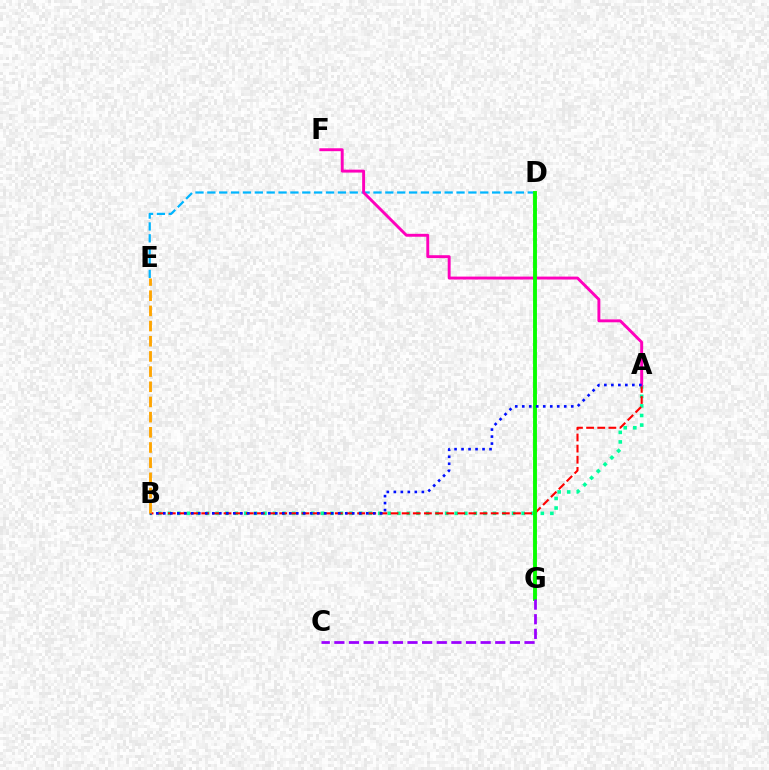{('A', 'B'): [{'color': '#00ff9d', 'line_style': 'dotted', 'thickness': 2.6}, {'color': '#ff0000', 'line_style': 'dashed', 'thickness': 1.51}, {'color': '#0010ff', 'line_style': 'dotted', 'thickness': 1.9}], ('D', 'E'): [{'color': '#00b5ff', 'line_style': 'dashed', 'thickness': 1.61}], ('D', 'G'): [{'color': '#b3ff00', 'line_style': 'solid', 'thickness': 1.51}, {'color': '#08ff00', 'line_style': 'solid', 'thickness': 2.79}], ('A', 'F'): [{'color': '#ff00bd', 'line_style': 'solid', 'thickness': 2.1}], ('C', 'G'): [{'color': '#9b00ff', 'line_style': 'dashed', 'thickness': 1.99}], ('B', 'E'): [{'color': '#ffa500', 'line_style': 'dashed', 'thickness': 2.06}]}